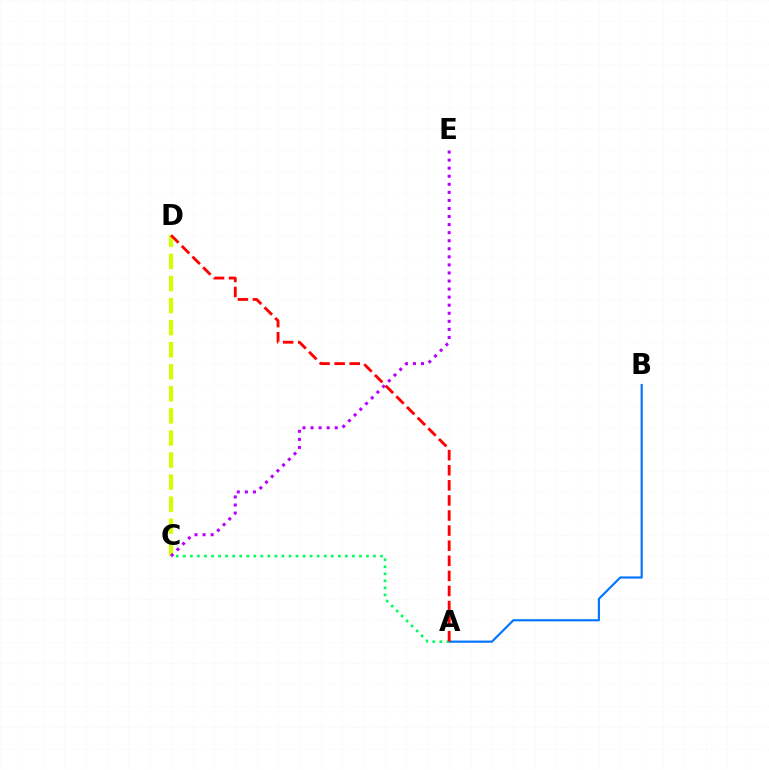{('A', 'B'): [{'color': '#0074ff', 'line_style': 'solid', 'thickness': 1.55}], ('C', 'D'): [{'color': '#d1ff00', 'line_style': 'dashed', 'thickness': 3.0}], ('A', 'C'): [{'color': '#00ff5c', 'line_style': 'dotted', 'thickness': 1.91}], ('C', 'E'): [{'color': '#b900ff', 'line_style': 'dotted', 'thickness': 2.19}], ('A', 'D'): [{'color': '#ff0000', 'line_style': 'dashed', 'thickness': 2.05}]}